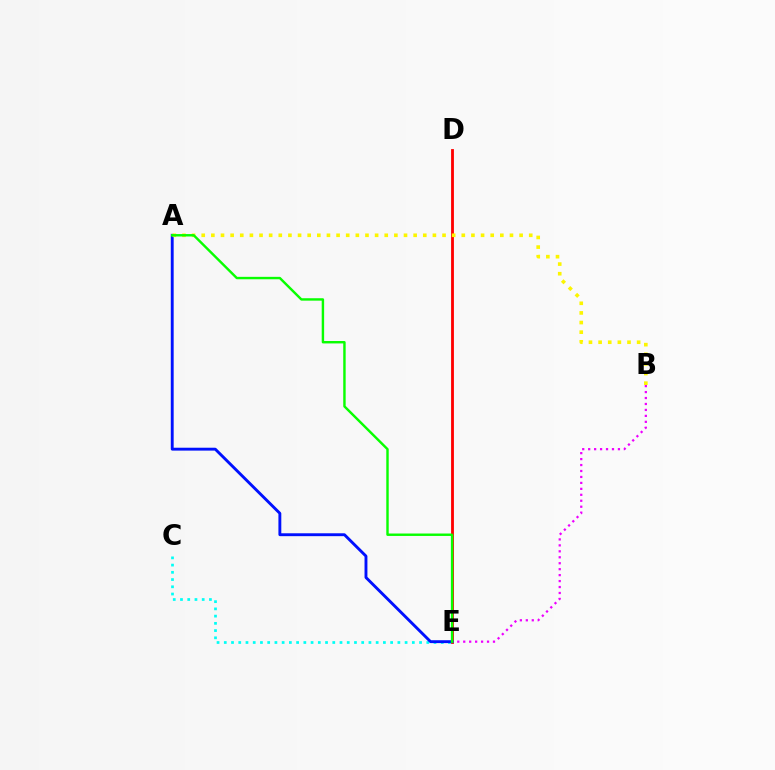{('C', 'E'): [{'color': '#00fff6', 'line_style': 'dotted', 'thickness': 1.97}], ('D', 'E'): [{'color': '#ff0000', 'line_style': 'solid', 'thickness': 2.03}], ('B', 'E'): [{'color': '#ee00ff', 'line_style': 'dotted', 'thickness': 1.62}], ('A', 'E'): [{'color': '#0010ff', 'line_style': 'solid', 'thickness': 2.08}, {'color': '#08ff00', 'line_style': 'solid', 'thickness': 1.75}], ('A', 'B'): [{'color': '#fcf500', 'line_style': 'dotted', 'thickness': 2.62}]}